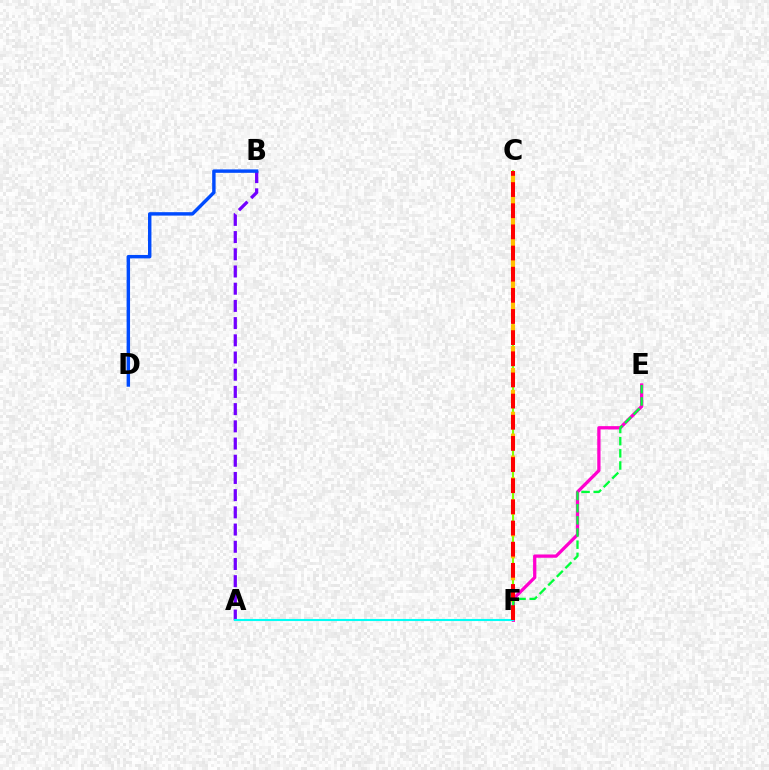{('A', 'B'): [{'color': '#7200ff', 'line_style': 'dashed', 'thickness': 2.34}], ('B', 'D'): [{'color': '#004bff', 'line_style': 'solid', 'thickness': 2.47}], ('E', 'F'): [{'color': '#ff00cf', 'line_style': 'solid', 'thickness': 2.36}, {'color': '#00ff39', 'line_style': 'dashed', 'thickness': 1.65}], ('C', 'F'): [{'color': '#84ff00', 'line_style': 'solid', 'thickness': 1.52}, {'color': '#ffbd00', 'line_style': 'dashed', 'thickness': 2.97}, {'color': '#ff0000', 'line_style': 'dashed', 'thickness': 2.87}], ('A', 'F'): [{'color': '#00fff6', 'line_style': 'solid', 'thickness': 1.51}]}